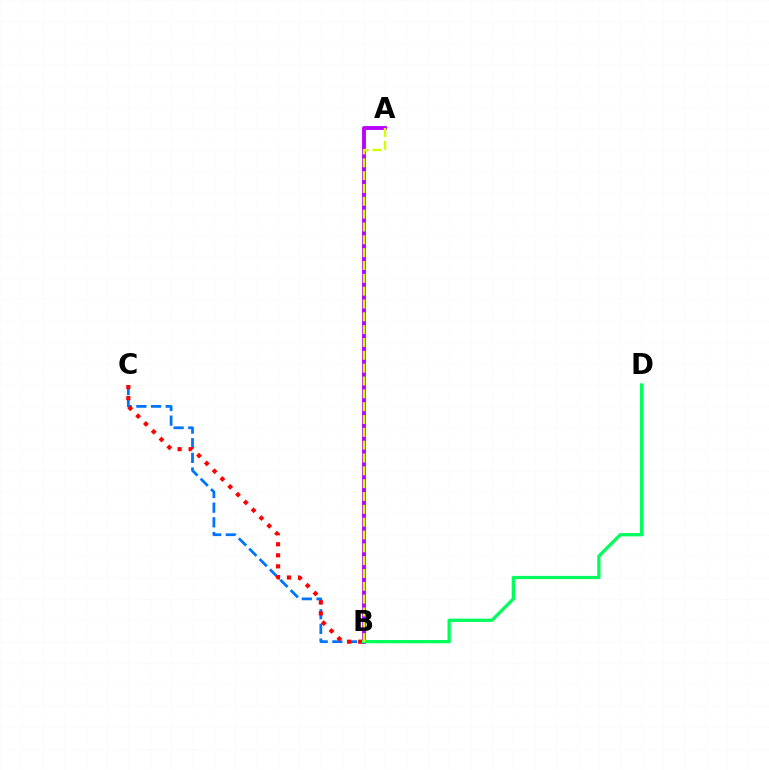{('A', 'B'): [{'color': '#b900ff', 'line_style': 'solid', 'thickness': 2.78}, {'color': '#d1ff00', 'line_style': 'dashed', 'thickness': 1.74}], ('B', 'C'): [{'color': '#0074ff', 'line_style': 'dashed', 'thickness': 1.99}, {'color': '#ff0000', 'line_style': 'dotted', 'thickness': 3.0}], ('B', 'D'): [{'color': '#00ff5c', 'line_style': 'solid', 'thickness': 2.36}]}